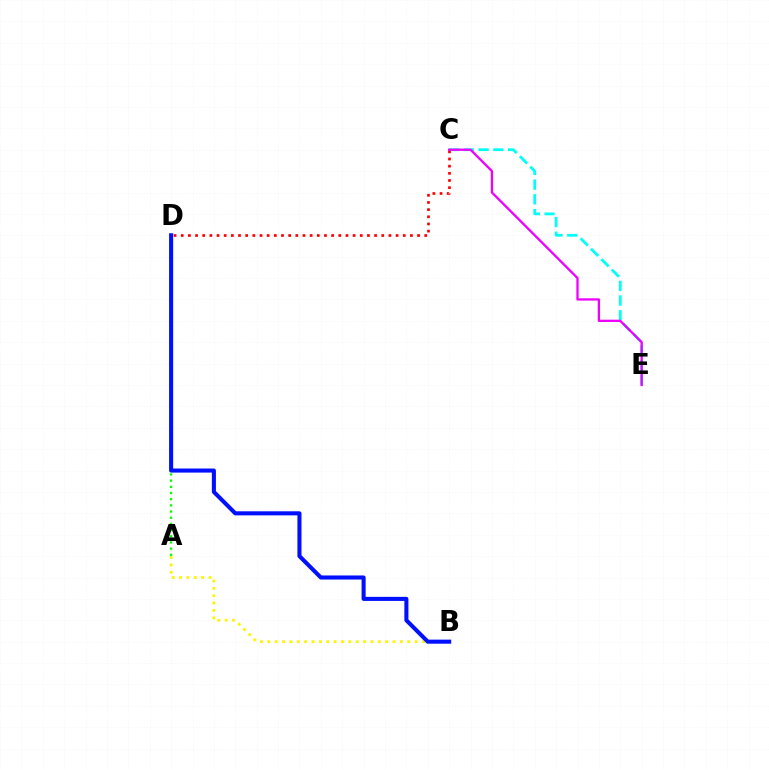{('C', 'E'): [{'color': '#00fff6', 'line_style': 'dashed', 'thickness': 2.0}, {'color': '#ee00ff', 'line_style': 'solid', 'thickness': 1.65}], ('C', 'D'): [{'color': '#ff0000', 'line_style': 'dotted', 'thickness': 1.95}], ('A', 'B'): [{'color': '#fcf500', 'line_style': 'dotted', 'thickness': 2.0}], ('A', 'D'): [{'color': '#08ff00', 'line_style': 'dotted', 'thickness': 1.68}], ('B', 'D'): [{'color': '#0010ff', 'line_style': 'solid', 'thickness': 2.93}]}